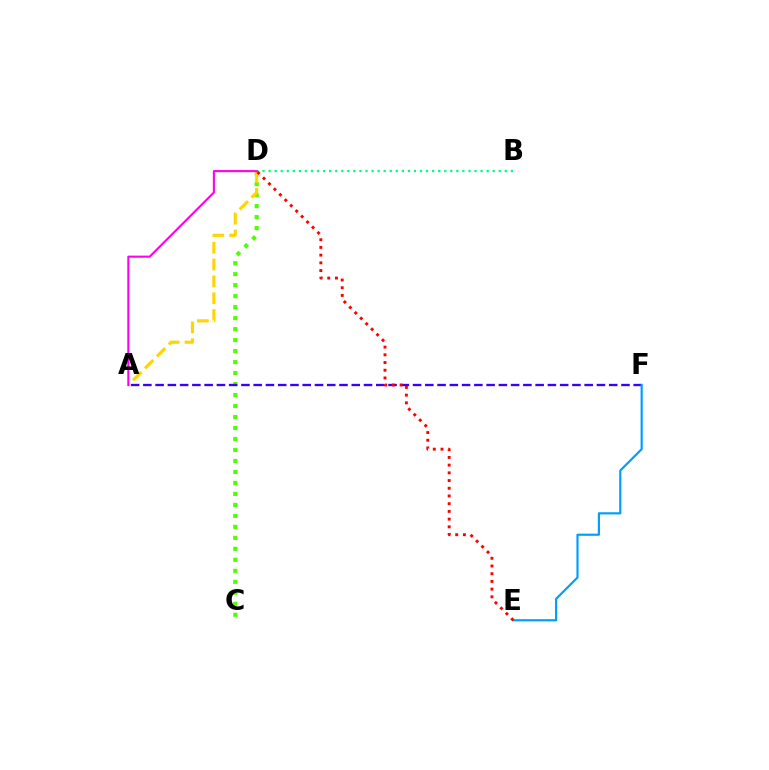{('C', 'D'): [{'color': '#4fff00', 'line_style': 'dotted', 'thickness': 2.98}], ('A', 'F'): [{'color': '#3700ff', 'line_style': 'dashed', 'thickness': 1.67}], ('E', 'F'): [{'color': '#009eff', 'line_style': 'solid', 'thickness': 1.57}], ('B', 'D'): [{'color': '#00ff86', 'line_style': 'dotted', 'thickness': 1.65}], ('A', 'D'): [{'color': '#ffd500', 'line_style': 'dashed', 'thickness': 2.29}, {'color': '#ff00ed', 'line_style': 'solid', 'thickness': 1.52}], ('D', 'E'): [{'color': '#ff0000', 'line_style': 'dotted', 'thickness': 2.1}]}